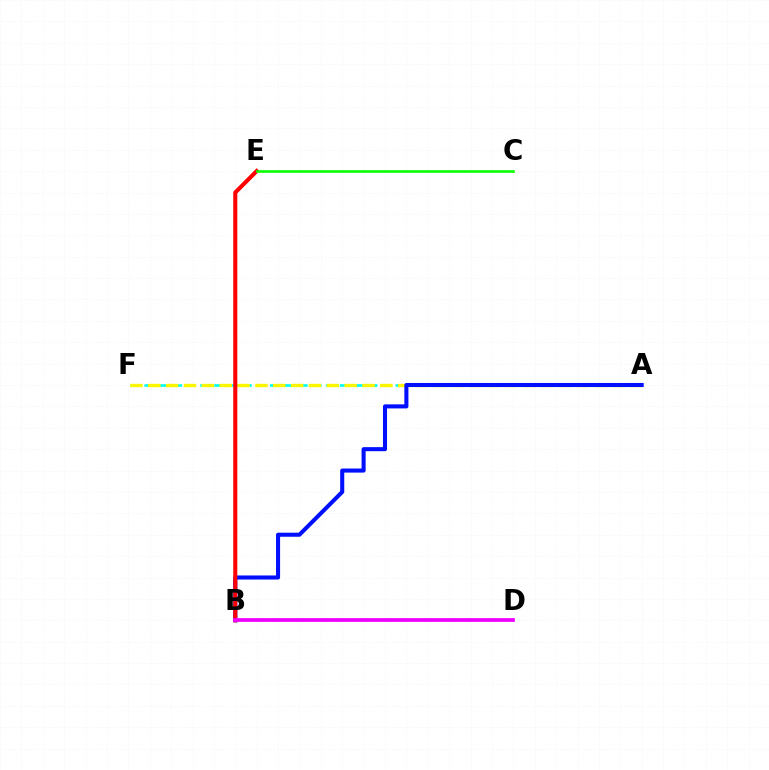{('A', 'F'): [{'color': '#00fff6', 'line_style': 'dashed', 'thickness': 1.9}, {'color': '#fcf500', 'line_style': 'dashed', 'thickness': 2.42}], ('A', 'B'): [{'color': '#0010ff', 'line_style': 'solid', 'thickness': 2.93}], ('B', 'E'): [{'color': '#ff0000', 'line_style': 'solid', 'thickness': 2.93}], ('B', 'D'): [{'color': '#ee00ff', 'line_style': 'solid', 'thickness': 2.71}], ('C', 'E'): [{'color': '#08ff00', 'line_style': 'solid', 'thickness': 1.88}]}